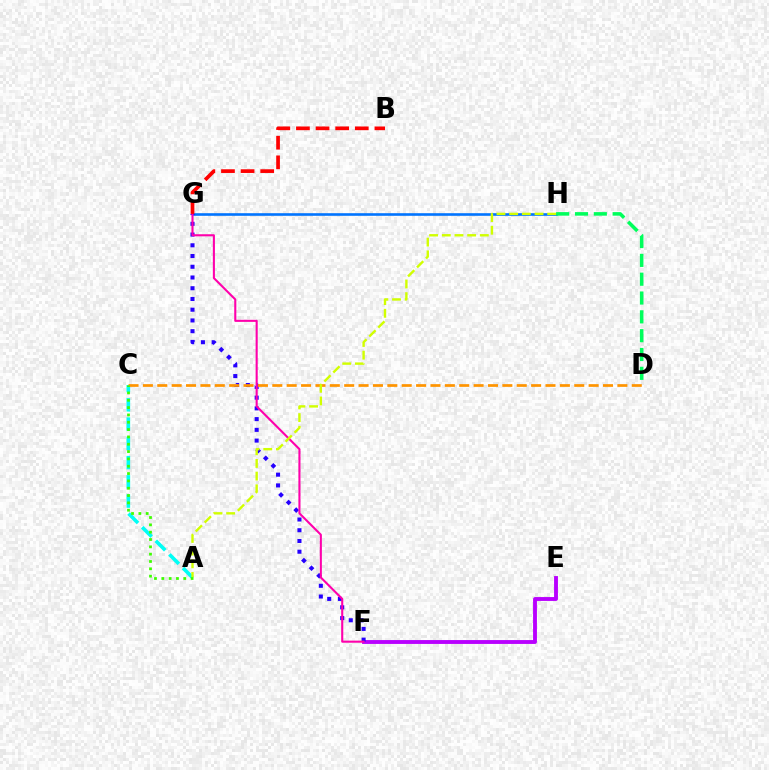{('E', 'F'): [{'color': '#b900ff', 'line_style': 'solid', 'thickness': 2.78}], ('G', 'H'): [{'color': '#0074ff', 'line_style': 'solid', 'thickness': 1.88}], ('A', 'C'): [{'color': '#00fff6', 'line_style': 'dashed', 'thickness': 2.62}, {'color': '#3dff00', 'line_style': 'dotted', 'thickness': 1.99}], ('D', 'H'): [{'color': '#00ff5c', 'line_style': 'dashed', 'thickness': 2.56}], ('F', 'G'): [{'color': '#2500ff', 'line_style': 'dotted', 'thickness': 2.92}, {'color': '#ff00ac', 'line_style': 'solid', 'thickness': 1.51}], ('C', 'D'): [{'color': '#ff9400', 'line_style': 'dashed', 'thickness': 1.95}], ('A', 'H'): [{'color': '#d1ff00', 'line_style': 'dashed', 'thickness': 1.72}], ('B', 'G'): [{'color': '#ff0000', 'line_style': 'dashed', 'thickness': 2.67}]}